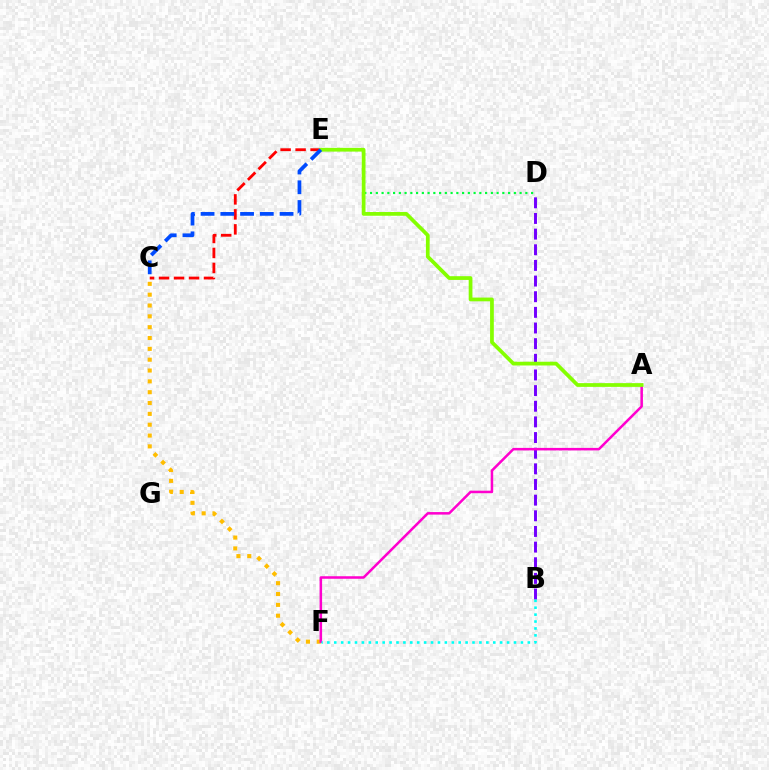{('B', 'D'): [{'color': '#7200ff', 'line_style': 'dashed', 'thickness': 2.13}], ('C', 'E'): [{'color': '#ff0000', 'line_style': 'dashed', 'thickness': 2.04}, {'color': '#004bff', 'line_style': 'dashed', 'thickness': 2.68}], ('C', 'F'): [{'color': '#ffbd00', 'line_style': 'dotted', 'thickness': 2.94}], ('A', 'F'): [{'color': '#ff00cf', 'line_style': 'solid', 'thickness': 1.82}], ('B', 'F'): [{'color': '#00fff6', 'line_style': 'dotted', 'thickness': 1.88}], ('D', 'E'): [{'color': '#00ff39', 'line_style': 'dotted', 'thickness': 1.56}], ('A', 'E'): [{'color': '#84ff00', 'line_style': 'solid', 'thickness': 2.69}]}